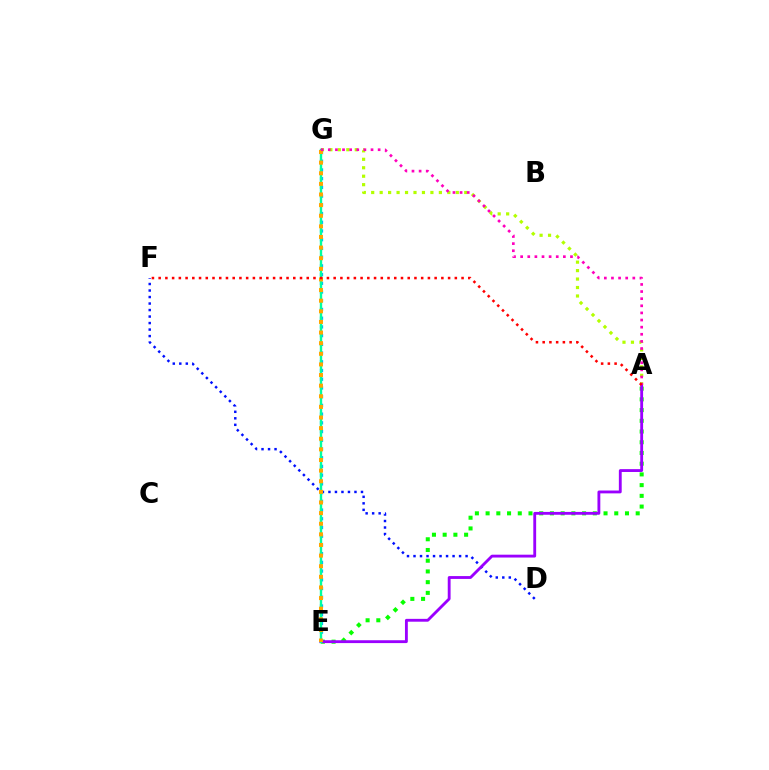{('D', 'F'): [{'color': '#0010ff', 'line_style': 'dotted', 'thickness': 1.77}], ('A', 'E'): [{'color': '#08ff00', 'line_style': 'dotted', 'thickness': 2.91}, {'color': '#9b00ff', 'line_style': 'solid', 'thickness': 2.05}], ('E', 'G'): [{'color': '#00b5ff', 'line_style': 'dotted', 'thickness': 2.37}, {'color': '#00ff9d', 'line_style': 'solid', 'thickness': 1.71}, {'color': '#ffa500', 'line_style': 'dotted', 'thickness': 2.89}], ('A', 'G'): [{'color': '#b3ff00', 'line_style': 'dotted', 'thickness': 2.3}, {'color': '#ff00bd', 'line_style': 'dotted', 'thickness': 1.93}], ('A', 'F'): [{'color': '#ff0000', 'line_style': 'dotted', 'thickness': 1.83}]}